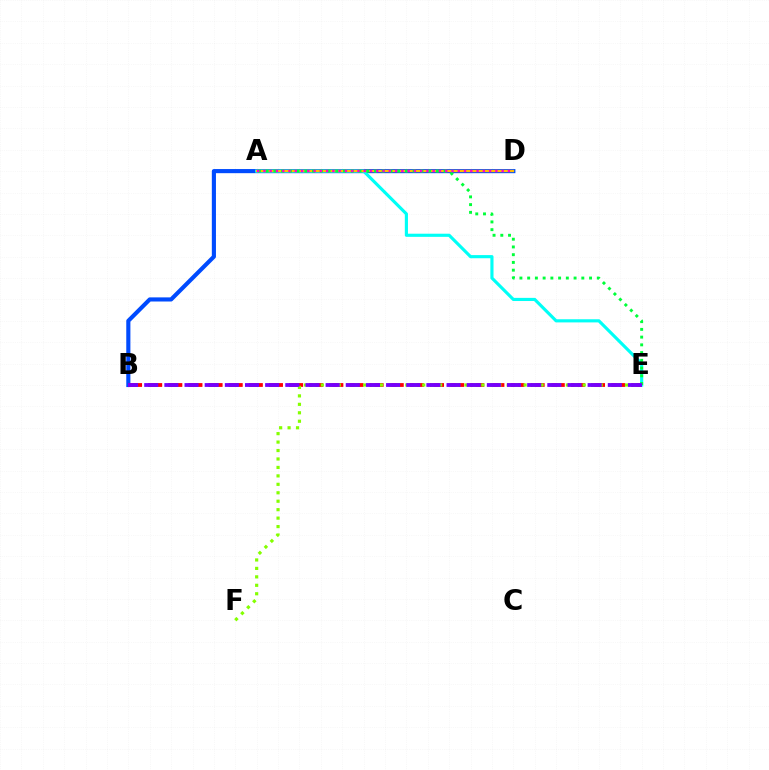{('B', 'D'): [{'color': '#004bff', 'line_style': 'solid', 'thickness': 2.97}], ('A', 'E'): [{'color': '#00fff6', 'line_style': 'solid', 'thickness': 2.26}, {'color': '#00ff39', 'line_style': 'dotted', 'thickness': 2.1}], ('A', 'D'): [{'color': '#ffbd00', 'line_style': 'solid', 'thickness': 1.68}, {'color': '#ff00cf', 'line_style': 'dotted', 'thickness': 1.7}], ('B', 'E'): [{'color': '#ff0000', 'line_style': 'dashed', 'thickness': 2.73}, {'color': '#7200ff', 'line_style': 'dashed', 'thickness': 2.74}], ('E', 'F'): [{'color': '#84ff00', 'line_style': 'dotted', 'thickness': 2.3}]}